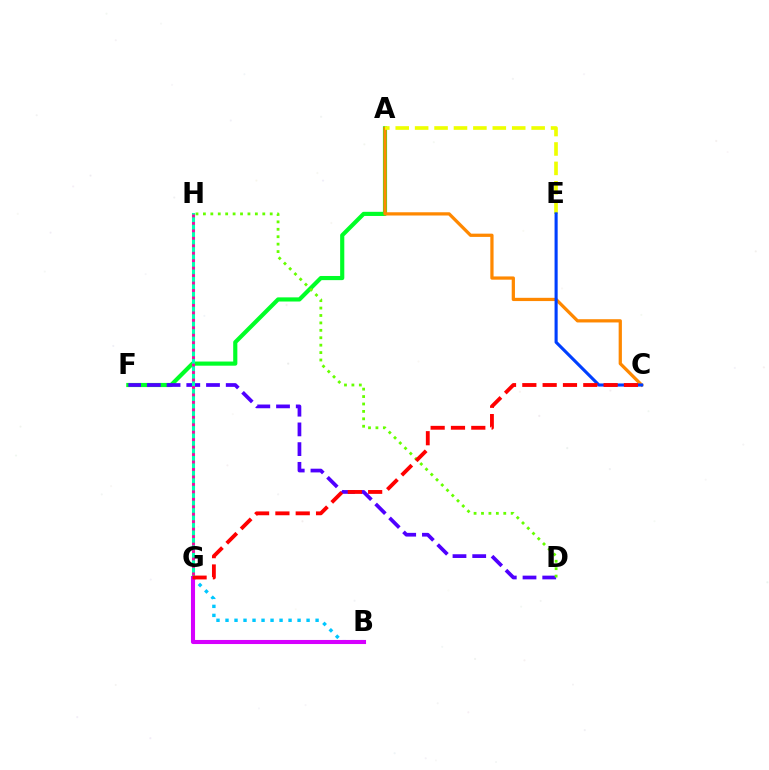{('A', 'F'): [{'color': '#00ff27', 'line_style': 'solid', 'thickness': 2.99}], ('A', 'C'): [{'color': '#ff8800', 'line_style': 'solid', 'thickness': 2.34}], ('D', 'F'): [{'color': '#4f00ff', 'line_style': 'dashed', 'thickness': 2.68}], ('A', 'E'): [{'color': '#eeff00', 'line_style': 'dashed', 'thickness': 2.64}], ('B', 'G'): [{'color': '#00c7ff', 'line_style': 'dotted', 'thickness': 2.45}, {'color': '#d600ff', 'line_style': 'solid', 'thickness': 2.94}], ('D', 'H'): [{'color': '#66ff00', 'line_style': 'dotted', 'thickness': 2.02}], ('G', 'H'): [{'color': '#00ffaf', 'line_style': 'solid', 'thickness': 2.22}, {'color': '#ff00a0', 'line_style': 'dotted', 'thickness': 2.03}], ('C', 'E'): [{'color': '#003fff', 'line_style': 'solid', 'thickness': 2.23}], ('C', 'G'): [{'color': '#ff0000', 'line_style': 'dashed', 'thickness': 2.76}]}